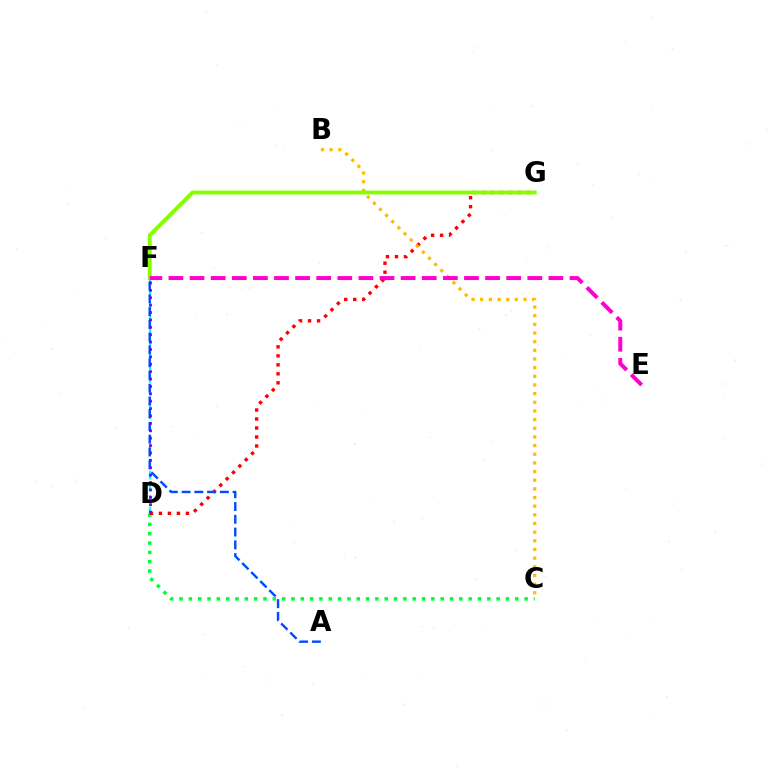{('C', 'D'): [{'color': '#00ff39', 'line_style': 'dotted', 'thickness': 2.53}], ('D', 'F'): [{'color': '#00fff6', 'line_style': 'dashed', 'thickness': 1.64}, {'color': '#7200ff', 'line_style': 'dotted', 'thickness': 2.01}], ('D', 'G'): [{'color': '#ff0000', 'line_style': 'dotted', 'thickness': 2.45}], ('B', 'C'): [{'color': '#ffbd00', 'line_style': 'dotted', 'thickness': 2.35}], ('F', 'G'): [{'color': '#84ff00', 'line_style': 'solid', 'thickness': 2.79}], ('E', 'F'): [{'color': '#ff00cf', 'line_style': 'dashed', 'thickness': 2.87}], ('A', 'F'): [{'color': '#004bff', 'line_style': 'dashed', 'thickness': 1.73}]}